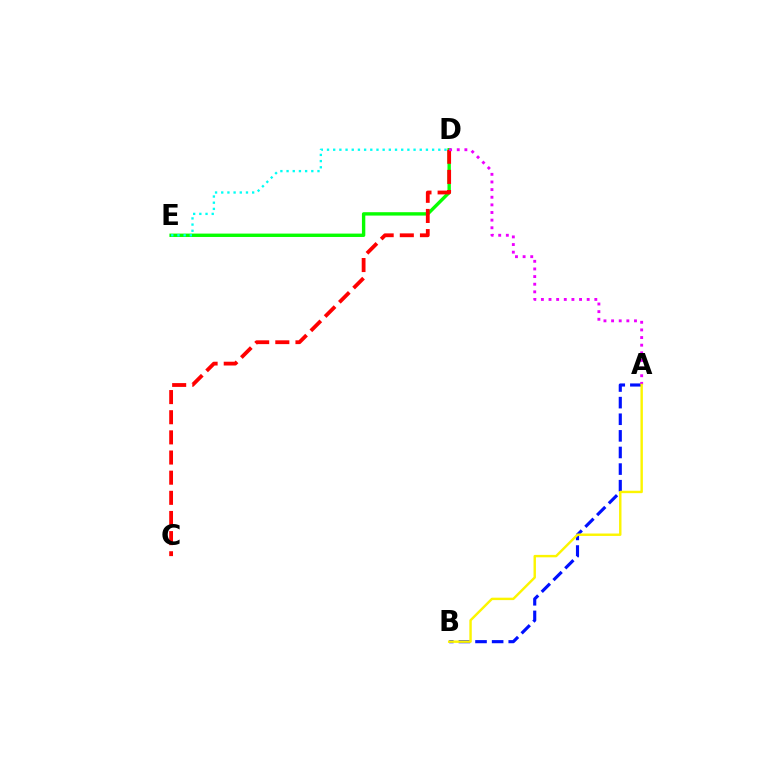{('D', 'E'): [{'color': '#08ff00', 'line_style': 'solid', 'thickness': 2.43}, {'color': '#00fff6', 'line_style': 'dotted', 'thickness': 1.68}], ('A', 'B'): [{'color': '#0010ff', 'line_style': 'dashed', 'thickness': 2.26}, {'color': '#fcf500', 'line_style': 'solid', 'thickness': 1.74}], ('C', 'D'): [{'color': '#ff0000', 'line_style': 'dashed', 'thickness': 2.74}], ('A', 'D'): [{'color': '#ee00ff', 'line_style': 'dotted', 'thickness': 2.07}]}